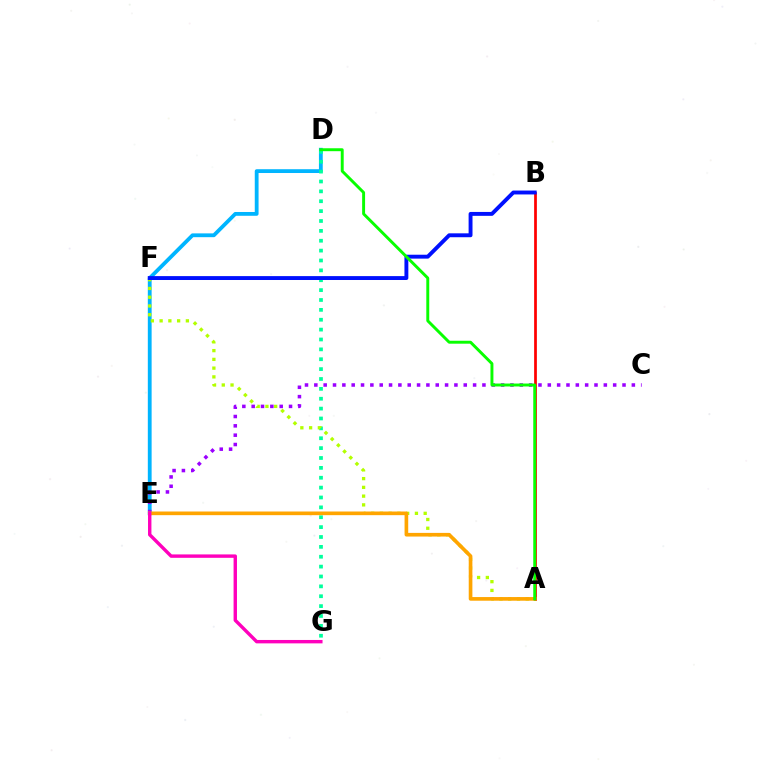{('D', 'E'): [{'color': '#00b5ff', 'line_style': 'solid', 'thickness': 2.74}], ('A', 'B'): [{'color': '#ff0000', 'line_style': 'solid', 'thickness': 1.97}], ('D', 'G'): [{'color': '#00ff9d', 'line_style': 'dotted', 'thickness': 2.68}], ('A', 'F'): [{'color': '#b3ff00', 'line_style': 'dotted', 'thickness': 2.38}], ('C', 'E'): [{'color': '#9b00ff', 'line_style': 'dotted', 'thickness': 2.54}], ('A', 'E'): [{'color': '#ffa500', 'line_style': 'solid', 'thickness': 2.63}], ('E', 'G'): [{'color': '#ff00bd', 'line_style': 'solid', 'thickness': 2.45}], ('B', 'F'): [{'color': '#0010ff', 'line_style': 'solid', 'thickness': 2.81}], ('A', 'D'): [{'color': '#08ff00', 'line_style': 'solid', 'thickness': 2.11}]}